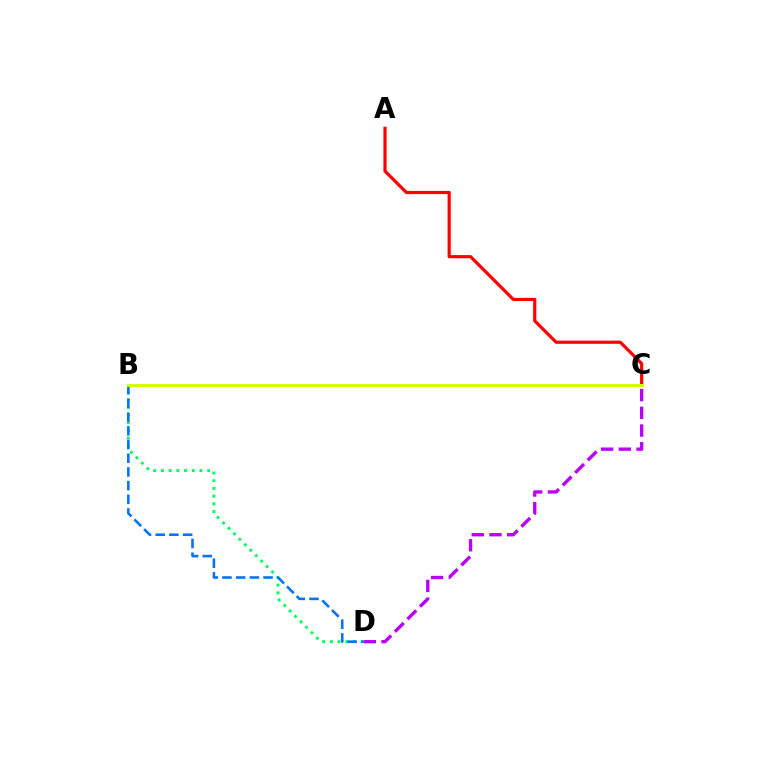{('C', 'D'): [{'color': '#b900ff', 'line_style': 'dashed', 'thickness': 2.41}], ('B', 'D'): [{'color': '#00ff5c', 'line_style': 'dotted', 'thickness': 2.09}, {'color': '#0074ff', 'line_style': 'dashed', 'thickness': 1.86}], ('A', 'C'): [{'color': '#ff0000', 'line_style': 'solid', 'thickness': 2.29}], ('B', 'C'): [{'color': '#d1ff00', 'line_style': 'solid', 'thickness': 2.11}]}